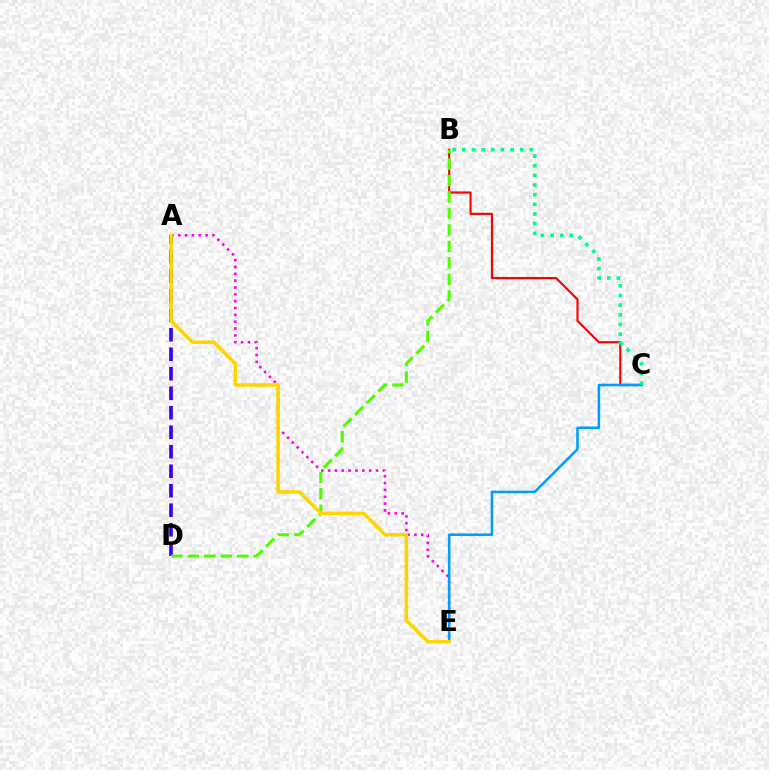{('A', 'E'): [{'color': '#ff00ed', 'line_style': 'dotted', 'thickness': 1.86}, {'color': '#ffd500', 'line_style': 'solid', 'thickness': 2.53}], ('B', 'C'): [{'color': '#ff0000', 'line_style': 'solid', 'thickness': 1.55}, {'color': '#00ff86', 'line_style': 'dotted', 'thickness': 2.62}], ('A', 'D'): [{'color': '#3700ff', 'line_style': 'dashed', 'thickness': 2.65}], ('B', 'D'): [{'color': '#4fff00', 'line_style': 'dashed', 'thickness': 2.24}], ('C', 'E'): [{'color': '#009eff', 'line_style': 'solid', 'thickness': 1.85}]}